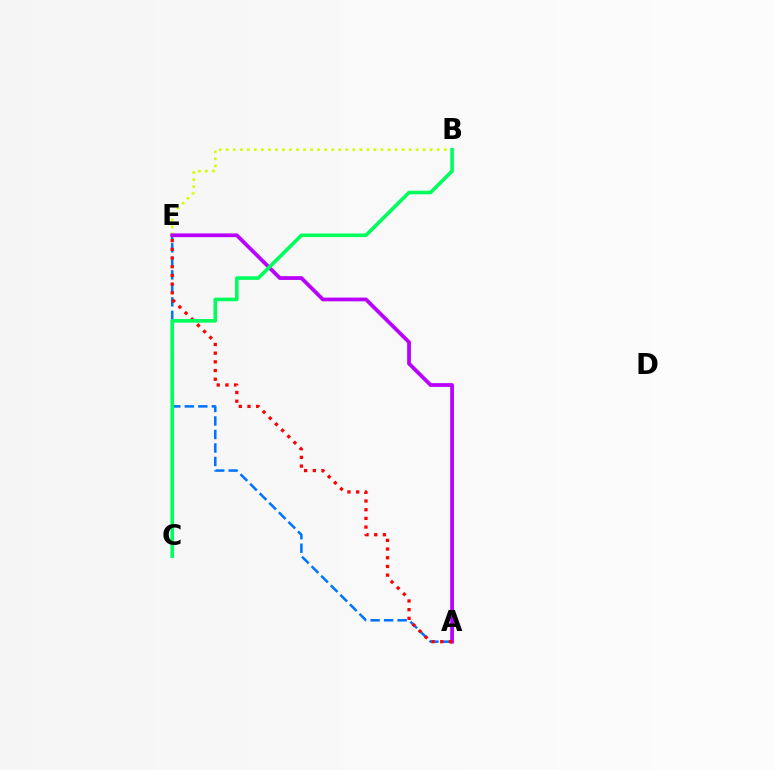{('A', 'E'): [{'color': '#0074ff', 'line_style': 'dashed', 'thickness': 1.84}, {'color': '#b900ff', 'line_style': 'solid', 'thickness': 2.7}, {'color': '#ff0000', 'line_style': 'dotted', 'thickness': 2.36}], ('B', 'E'): [{'color': '#d1ff00', 'line_style': 'dotted', 'thickness': 1.91}], ('B', 'C'): [{'color': '#00ff5c', 'line_style': 'solid', 'thickness': 2.6}]}